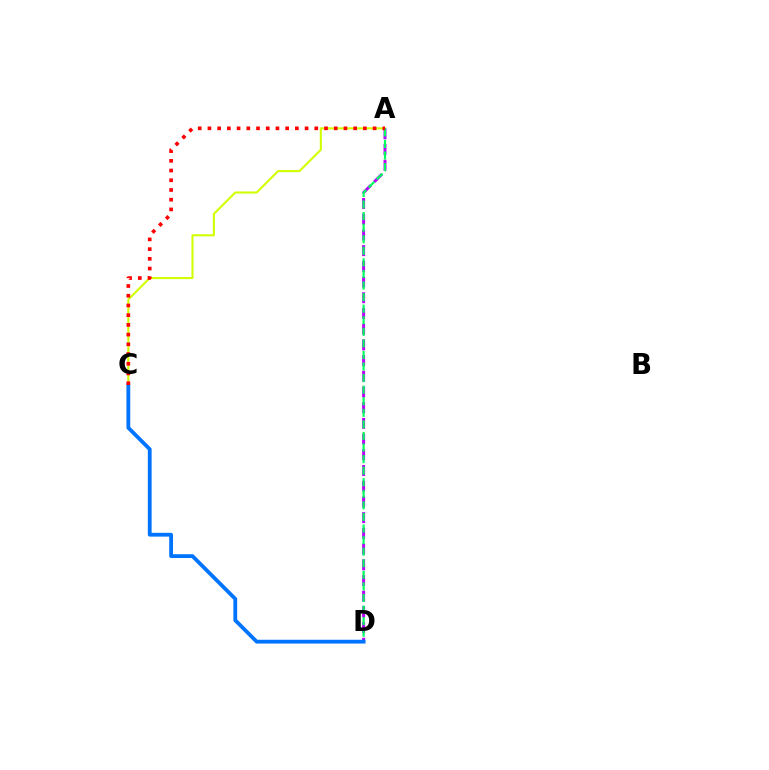{('A', 'C'): [{'color': '#d1ff00', 'line_style': 'solid', 'thickness': 1.5}, {'color': '#ff0000', 'line_style': 'dotted', 'thickness': 2.64}], ('A', 'D'): [{'color': '#b900ff', 'line_style': 'dashed', 'thickness': 2.13}, {'color': '#00ff5c', 'line_style': 'dashed', 'thickness': 1.57}], ('C', 'D'): [{'color': '#0074ff', 'line_style': 'solid', 'thickness': 2.73}]}